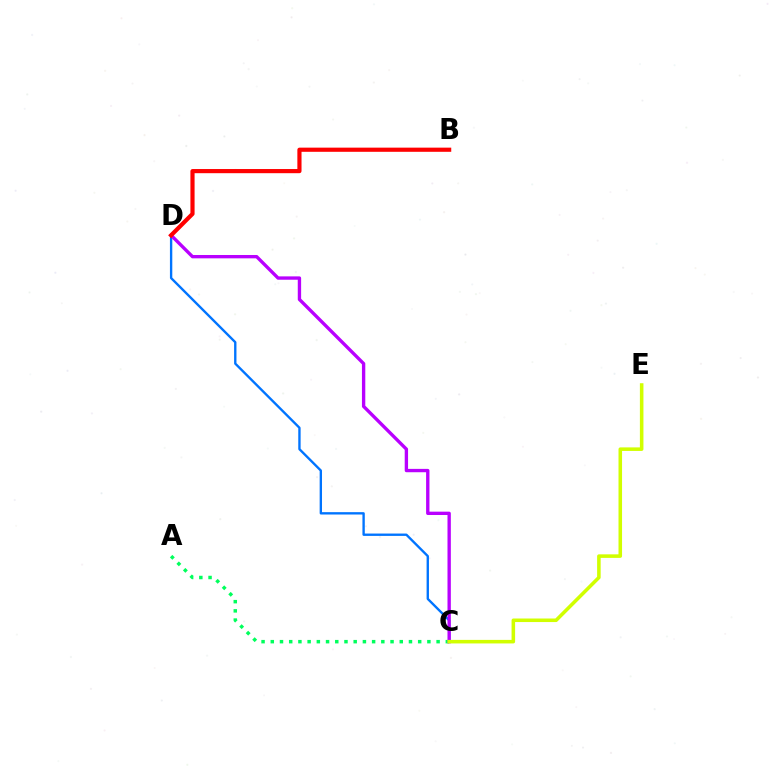{('C', 'D'): [{'color': '#0074ff', 'line_style': 'solid', 'thickness': 1.7}, {'color': '#b900ff', 'line_style': 'solid', 'thickness': 2.41}], ('A', 'C'): [{'color': '#00ff5c', 'line_style': 'dotted', 'thickness': 2.5}], ('B', 'D'): [{'color': '#ff0000', 'line_style': 'solid', 'thickness': 3.0}], ('C', 'E'): [{'color': '#d1ff00', 'line_style': 'solid', 'thickness': 2.56}]}